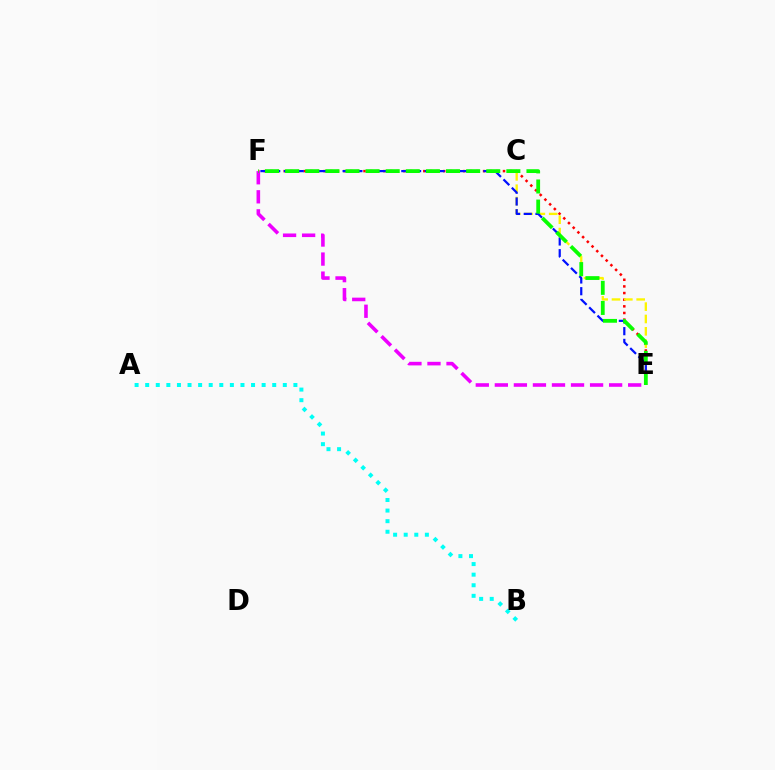{('E', 'F'): [{'color': '#ff0000', 'line_style': 'dotted', 'thickness': 1.81}, {'color': '#0010ff', 'line_style': 'dashed', 'thickness': 1.59}, {'color': '#ee00ff', 'line_style': 'dashed', 'thickness': 2.59}, {'color': '#08ff00', 'line_style': 'dashed', 'thickness': 2.73}], ('A', 'B'): [{'color': '#00fff6', 'line_style': 'dotted', 'thickness': 2.88}], ('C', 'E'): [{'color': '#fcf500', 'line_style': 'dashed', 'thickness': 1.68}]}